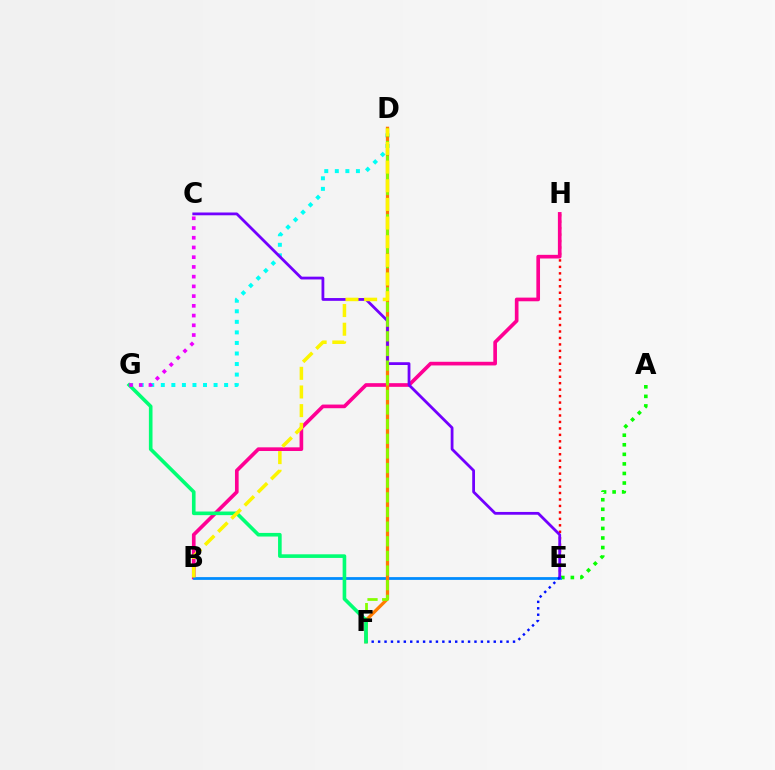{('E', 'H'): [{'color': '#ff0000', 'line_style': 'dotted', 'thickness': 1.76}], ('B', 'H'): [{'color': '#ff0094', 'line_style': 'solid', 'thickness': 2.64}], ('A', 'E'): [{'color': '#08ff00', 'line_style': 'dotted', 'thickness': 2.6}], ('B', 'E'): [{'color': '#008cff', 'line_style': 'solid', 'thickness': 2.0}], ('D', 'G'): [{'color': '#00fff6', 'line_style': 'dotted', 'thickness': 2.87}], ('D', 'F'): [{'color': '#ff7c00', 'line_style': 'solid', 'thickness': 2.34}, {'color': '#84ff00', 'line_style': 'dashed', 'thickness': 1.99}], ('C', 'E'): [{'color': '#7200ff', 'line_style': 'solid', 'thickness': 2.01}], ('E', 'F'): [{'color': '#0010ff', 'line_style': 'dotted', 'thickness': 1.75}], ('F', 'G'): [{'color': '#00ff74', 'line_style': 'solid', 'thickness': 2.61}], ('B', 'D'): [{'color': '#fcf500', 'line_style': 'dashed', 'thickness': 2.53}], ('C', 'G'): [{'color': '#ee00ff', 'line_style': 'dotted', 'thickness': 2.64}]}